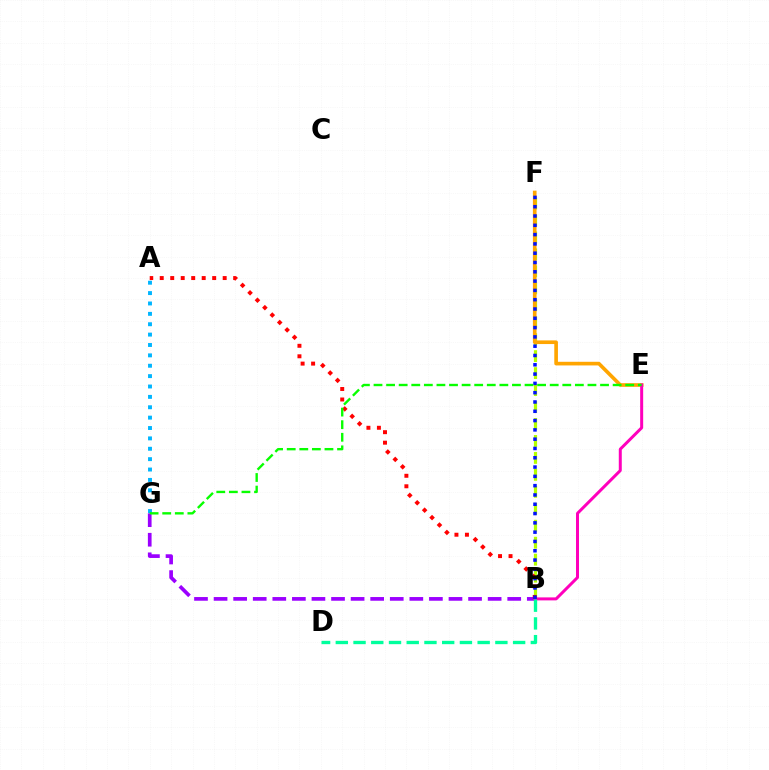{('A', 'G'): [{'color': '#00b5ff', 'line_style': 'dotted', 'thickness': 2.82}], ('B', 'G'): [{'color': '#9b00ff', 'line_style': 'dashed', 'thickness': 2.66}], ('B', 'F'): [{'color': '#b3ff00', 'line_style': 'dashed', 'thickness': 2.3}, {'color': '#0010ff', 'line_style': 'dotted', 'thickness': 2.53}], ('E', 'F'): [{'color': '#ffa500', 'line_style': 'solid', 'thickness': 2.63}], ('B', 'E'): [{'color': '#ff00bd', 'line_style': 'solid', 'thickness': 2.16}], ('A', 'B'): [{'color': '#ff0000', 'line_style': 'dotted', 'thickness': 2.85}], ('B', 'D'): [{'color': '#00ff9d', 'line_style': 'dashed', 'thickness': 2.41}], ('E', 'G'): [{'color': '#08ff00', 'line_style': 'dashed', 'thickness': 1.71}]}